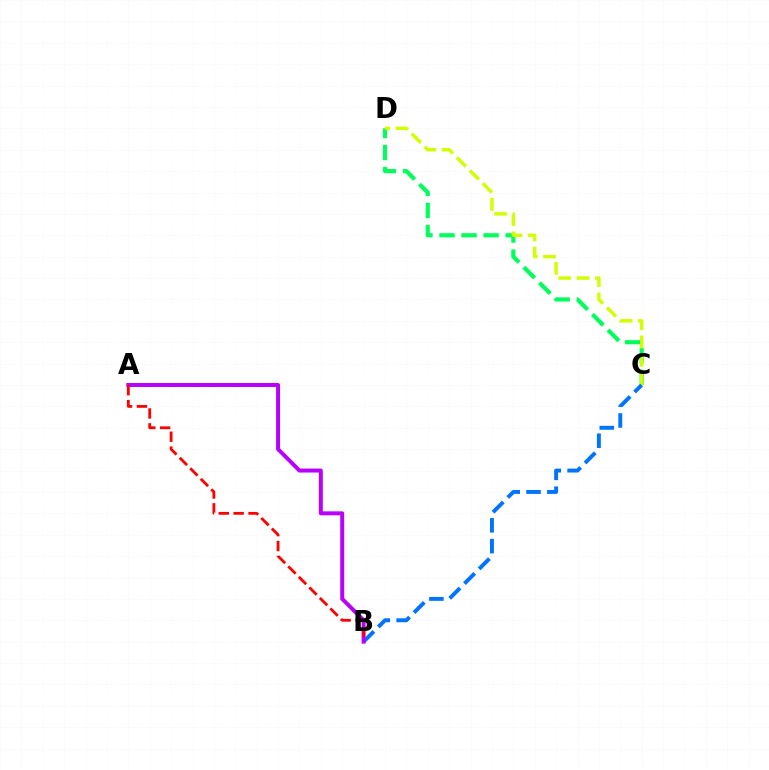{('C', 'D'): [{'color': '#00ff5c', 'line_style': 'dashed', 'thickness': 2.99}, {'color': '#d1ff00', 'line_style': 'dashed', 'thickness': 2.49}], ('B', 'C'): [{'color': '#0074ff', 'line_style': 'dashed', 'thickness': 2.83}], ('A', 'B'): [{'color': '#b900ff', 'line_style': 'solid', 'thickness': 2.86}, {'color': '#ff0000', 'line_style': 'dashed', 'thickness': 2.02}]}